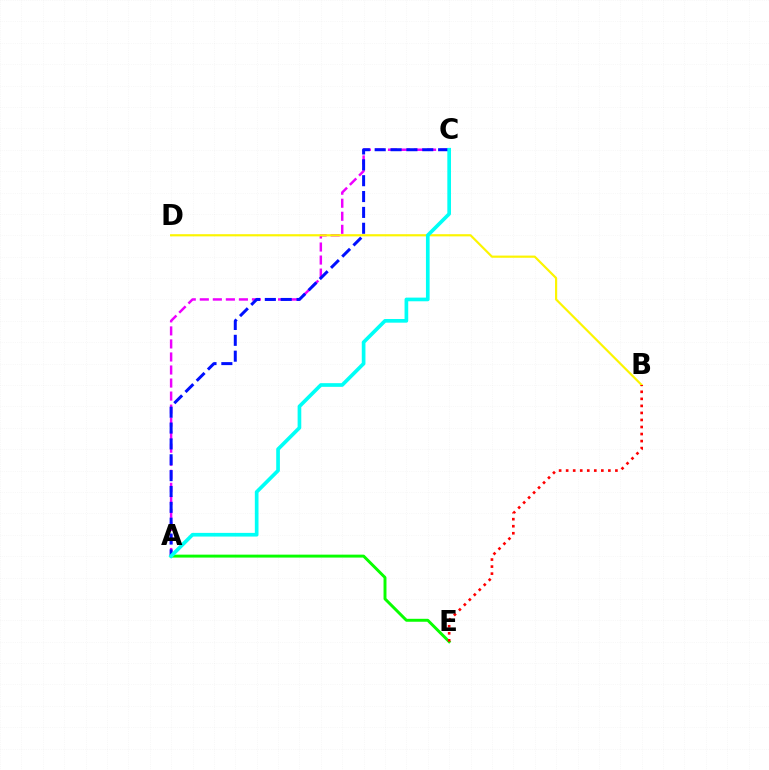{('A', 'C'): [{'color': '#ee00ff', 'line_style': 'dashed', 'thickness': 1.77}, {'color': '#0010ff', 'line_style': 'dashed', 'thickness': 2.15}, {'color': '#00fff6', 'line_style': 'solid', 'thickness': 2.64}], ('B', 'D'): [{'color': '#fcf500', 'line_style': 'solid', 'thickness': 1.57}], ('A', 'E'): [{'color': '#08ff00', 'line_style': 'solid', 'thickness': 2.11}], ('B', 'E'): [{'color': '#ff0000', 'line_style': 'dotted', 'thickness': 1.91}]}